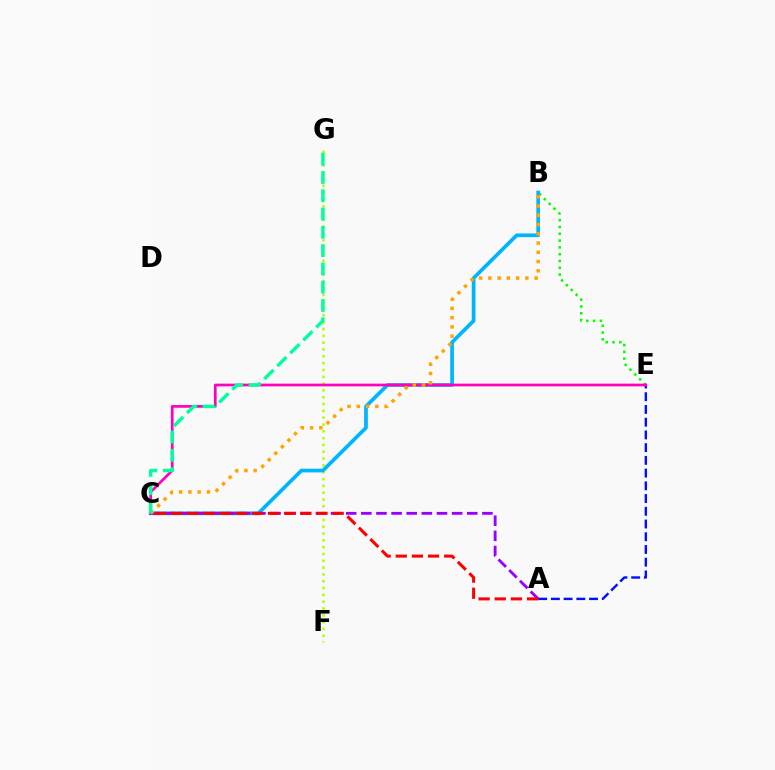{('B', 'E'): [{'color': '#08ff00', 'line_style': 'dotted', 'thickness': 1.85}], ('A', 'E'): [{'color': '#0010ff', 'line_style': 'dashed', 'thickness': 1.73}], ('F', 'G'): [{'color': '#b3ff00', 'line_style': 'dotted', 'thickness': 1.85}], ('B', 'C'): [{'color': '#00b5ff', 'line_style': 'solid', 'thickness': 2.67}, {'color': '#ffa500', 'line_style': 'dotted', 'thickness': 2.52}], ('A', 'C'): [{'color': '#9b00ff', 'line_style': 'dashed', 'thickness': 2.06}, {'color': '#ff0000', 'line_style': 'dashed', 'thickness': 2.19}], ('C', 'E'): [{'color': '#ff00bd', 'line_style': 'solid', 'thickness': 1.94}], ('C', 'G'): [{'color': '#00ff9d', 'line_style': 'dashed', 'thickness': 2.48}]}